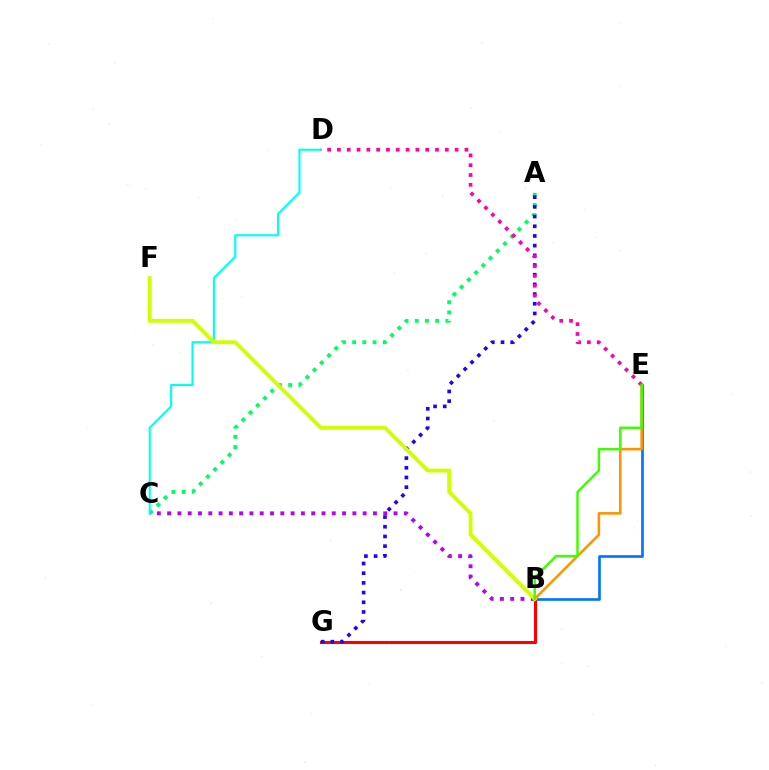{('B', 'E'): [{'color': '#0074ff', 'line_style': 'solid', 'thickness': 1.91}, {'color': '#ff9400', 'line_style': 'solid', 'thickness': 1.85}, {'color': '#3dff00', 'line_style': 'solid', 'thickness': 1.78}], ('A', 'C'): [{'color': '#00ff5c', 'line_style': 'dotted', 'thickness': 2.77}], ('B', 'C'): [{'color': '#b900ff', 'line_style': 'dotted', 'thickness': 2.8}], ('C', 'D'): [{'color': '#00fff6', 'line_style': 'solid', 'thickness': 1.53}], ('B', 'G'): [{'color': '#ff0000', 'line_style': 'solid', 'thickness': 2.21}], ('A', 'G'): [{'color': '#2500ff', 'line_style': 'dotted', 'thickness': 2.63}], ('B', 'F'): [{'color': '#d1ff00', 'line_style': 'solid', 'thickness': 2.79}], ('D', 'E'): [{'color': '#ff00ac', 'line_style': 'dotted', 'thickness': 2.66}]}